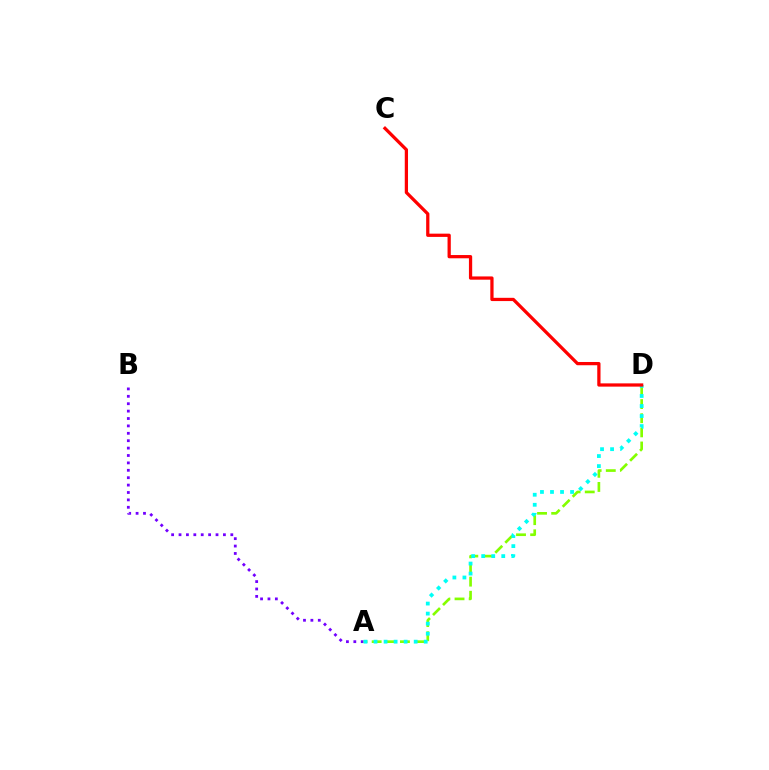{('A', 'B'): [{'color': '#7200ff', 'line_style': 'dotted', 'thickness': 2.01}], ('A', 'D'): [{'color': '#84ff00', 'line_style': 'dashed', 'thickness': 1.92}, {'color': '#00fff6', 'line_style': 'dotted', 'thickness': 2.73}], ('C', 'D'): [{'color': '#ff0000', 'line_style': 'solid', 'thickness': 2.34}]}